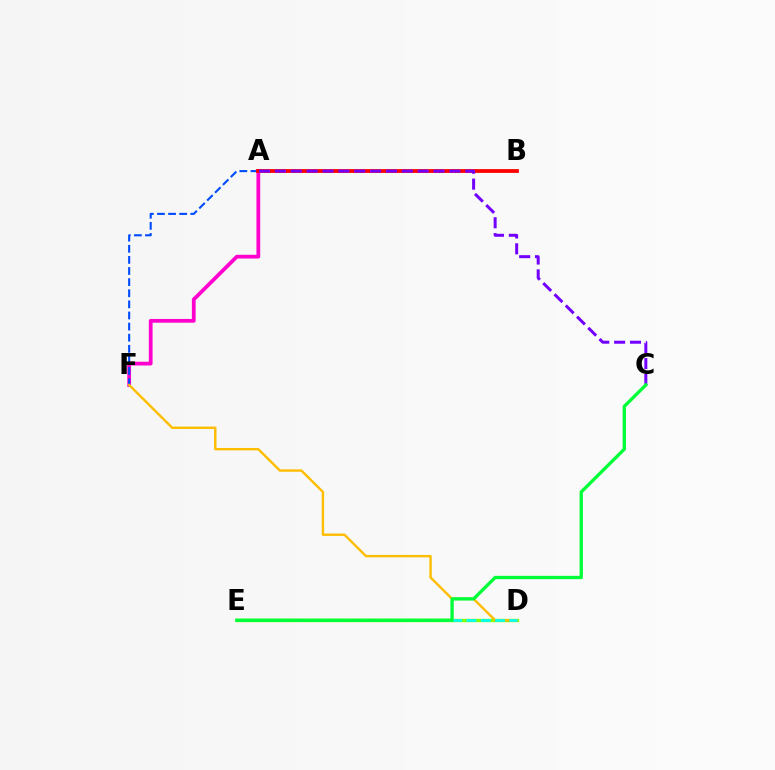{('A', 'F'): [{'color': '#ff00cf', 'line_style': 'solid', 'thickness': 2.71}, {'color': '#004bff', 'line_style': 'dashed', 'thickness': 1.51}], ('D', 'E'): [{'color': '#84ff00', 'line_style': 'solid', 'thickness': 2.44}, {'color': '#00fff6', 'line_style': 'dashed', 'thickness': 1.94}], ('A', 'B'): [{'color': '#ff0000', 'line_style': 'solid', 'thickness': 2.72}], ('A', 'C'): [{'color': '#7200ff', 'line_style': 'dashed', 'thickness': 2.16}], ('D', 'F'): [{'color': '#ffbd00', 'line_style': 'solid', 'thickness': 1.72}], ('C', 'E'): [{'color': '#00ff39', 'line_style': 'solid', 'thickness': 2.39}]}